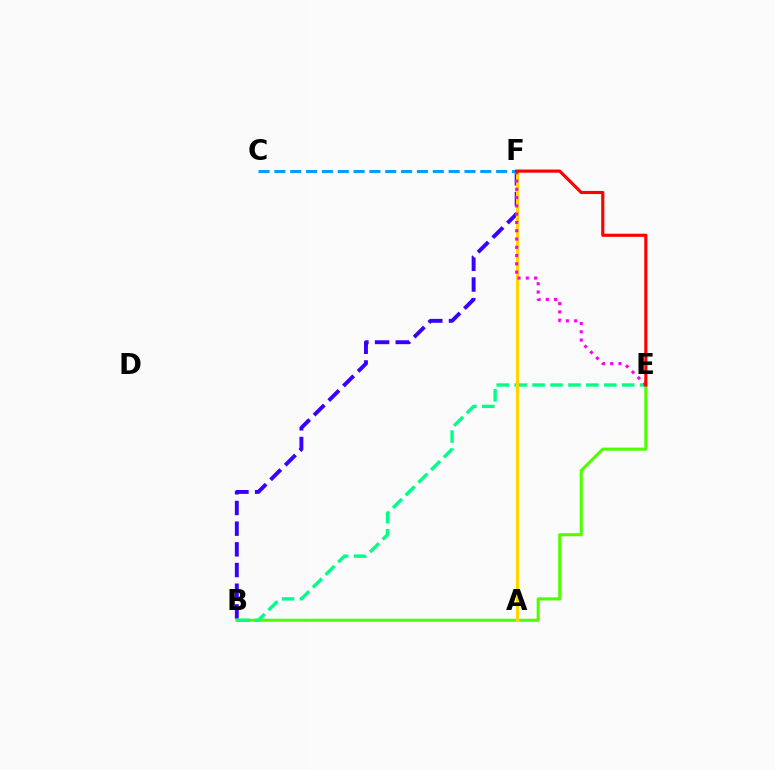{('B', 'E'): [{'color': '#4fff00', 'line_style': 'solid', 'thickness': 2.23}, {'color': '#00ff86', 'line_style': 'dashed', 'thickness': 2.44}], ('B', 'F'): [{'color': '#3700ff', 'line_style': 'dashed', 'thickness': 2.81}], ('A', 'F'): [{'color': '#ffd500', 'line_style': 'solid', 'thickness': 2.24}], ('E', 'F'): [{'color': '#ff00ed', 'line_style': 'dotted', 'thickness': 2.25}, {'color': '#ff0000', 'line_style': 'solid', 'thickness': 2.26}], ('C', 'F'): [{'color': '#009eff', 'line_style': 'dashed', 'thickness': 2.15}]}